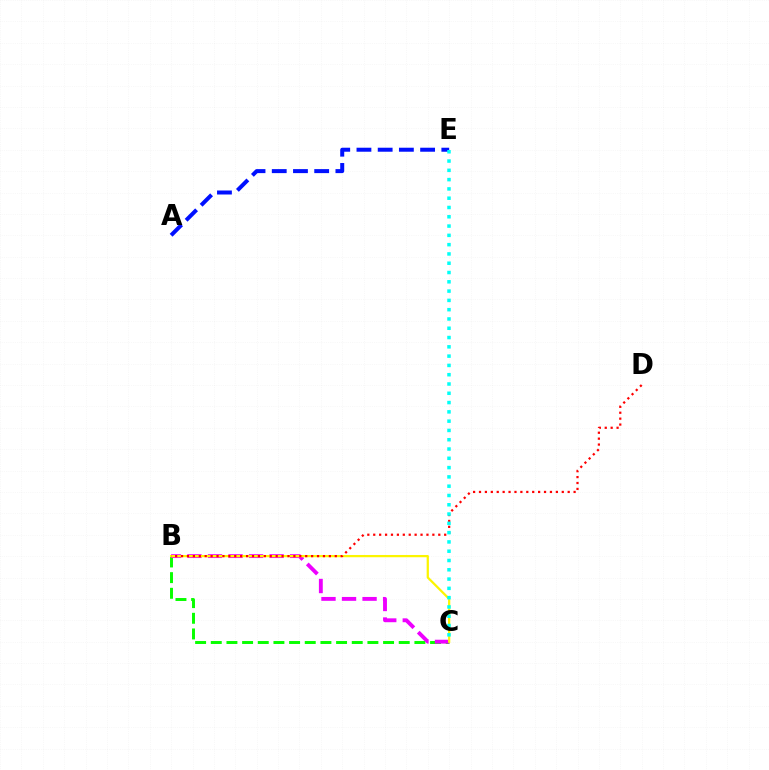{('B', 'C'): [{'color': '#08ff00', 'line_style': 'dashed', 'thickness': 2.13}, {'color': '#ee00ff', 'line_style': 'dashed', 'thickness': 2.79}, {'color': '#fcf500', 'line_style': 'solid', 'thickness': 1.62}], ('A', 'E'): [{'color': '#0010ff', 'line_style': 'dashed', 'thickness': 2.88}], ('B', 'D'): [{'color': '#ff0000', 'line_style': 'dotted', 'thickness': 1.61}], ('C', 'E'): [{'color': '#00fff6', 'line_style': 'dotted', 'thickness': 2.52}]}